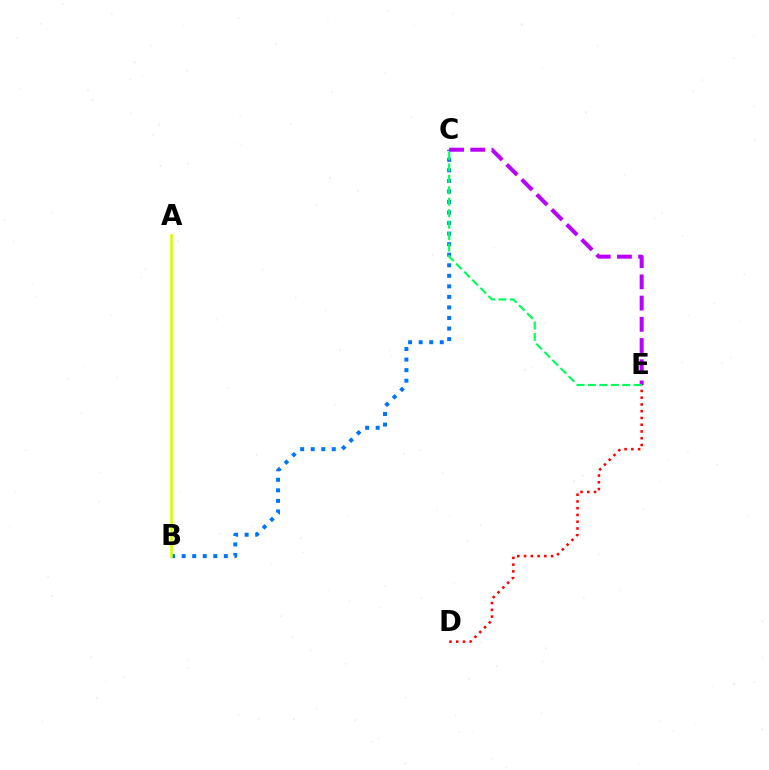{('D', 'E'): [{'color': '#ff0000', 'line_style': 'dotted', 'thickness': 1.84}], ('B', 'C'): [{'color': '#0074ff', 'line_style': 'dotted', 'thickness': 2.87}], ('C', 'E'): [{'color': '#b900ff', 'line_style': 'dashed', 'thickness': 2.88}, {'color': '#00ff5c', 'line_style': 'dashed', 'thickness': 1.56}], ('A', 'B'): [{'color': '#d1ff00', 'line_style': 'solid', 'thickness': 1.86}]}